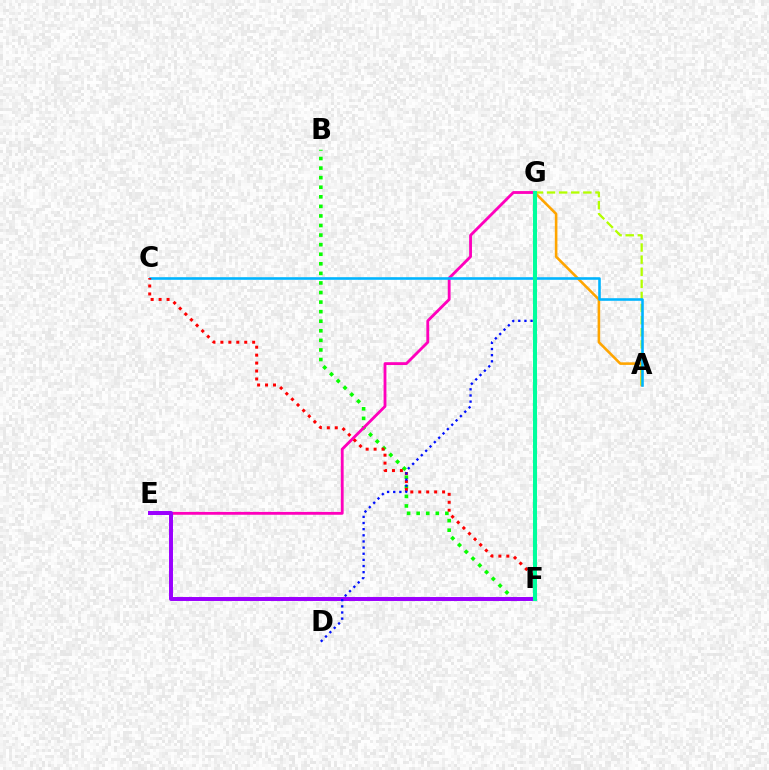{('B', 'F'): [{'color': '#08ff00', 'line_style': 'dotted', 'thickness': 2.6}], ('E', 'G'): [{'color': '#ff00bd', 'line_style': 'solid', 'thickness': 2.04}], ('E', 'F'): [{'color': '#9b00ff', 'line_style': 'solid', 'thickness': 2.86}], ('A', 'G'): [{'color': '#ffa500', 'line_style': 'solid', 'thickness': 1.87}, {'color': '#b3ff00', 'line_style': 'dashed', 'thickness': 1.64}], ('A', 'C'): [{'color': '#00b5ff', 'line_style': 'solid', 'thickness': 1.87}], ('C', 'F'): [{'color': '#ff0000', 'line_style': 'dotted', 'thickness': 2.16}], ('D', 'G'): [{'color': '#0010ff', 'line_style': 'dotted', 'thickness': 1.67}], ('F', 'G'): [{'color': '#00ff9d', 'line_style': 'solid', 'thickness': 2.92}]}